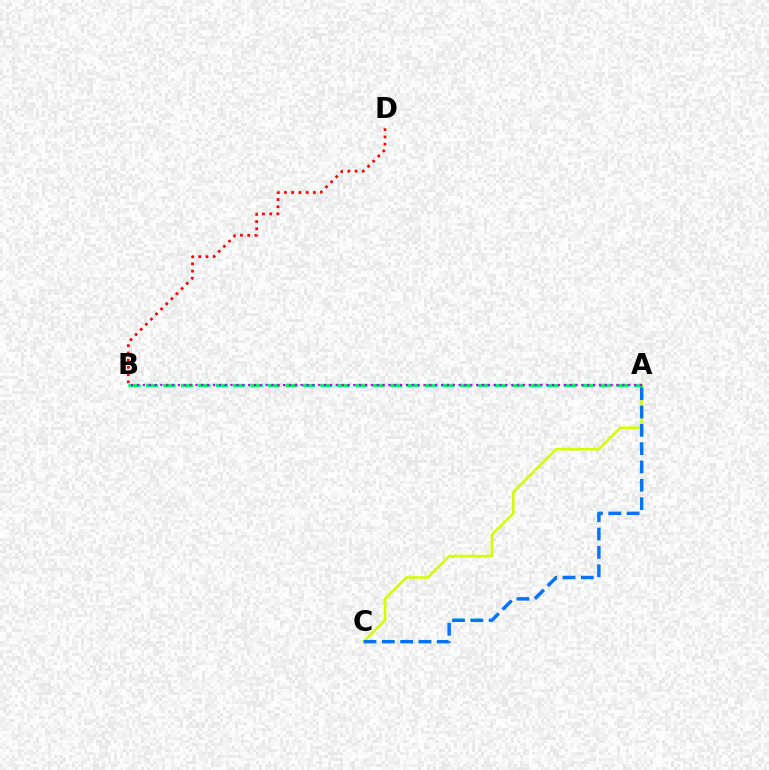{('A', 'C'): [{'color': '#d1ff00', 'line_style': 'solid', 'thickness': 1.88}, {'color': '#0074ff', 'line_style': 'dashed', 'thickness': 2.49}], ('B', 'D'): [{'color': '#ff0000', 'line_style': 'dotted', 'thickness': 1.96}], ('A', 'B'): [{'color': '#00ff5c', 'line_style': 'dashed', 'thickness': 2.37}, {'color': '#b900ff', 'line_style': 'dotted', 'thickness': 1.59}]}